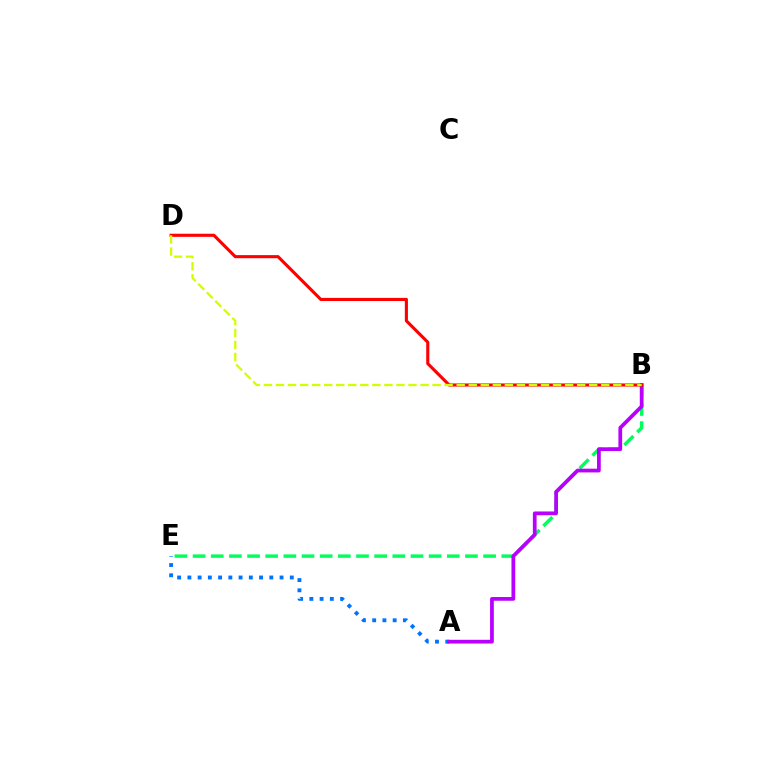{('A', 'E'): [{'color': '#0074ff', 'line_style': 'dotted', 'thickness': 2.78}], ('B', 'E'): [{'color': '#00ff5c', 'line_style': 'dashed', 'thickness': 2.47}], ('A', 'B'): [{'color': '#b900ff', 'line_style': 'solid', 'thickness': 2.69}], ('B', 'D'): [{'color': '#ff0000', 'line_style': 'solid', 'thickness': 2.23}, {'color': '#d1ff00', 'line_style': 'dashed', 'thickness': 1.64}]}